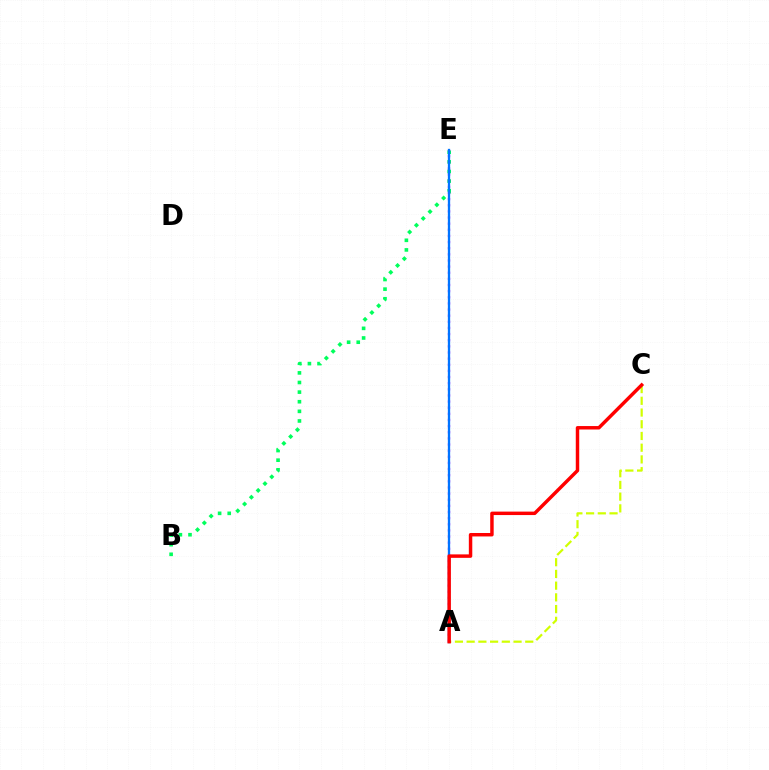{('A', 'C'): [{'color': '#d1ff00', 'line_style': 'dashed', 'thickness': 1.59}, {'color': '#ff0000', 'line_style': 'solid', 'thickness': 2.49}], ('B', 'E'): [{'color': '#00ff5c', 'line_style': 'dotted', 'thickness': 2.61}], ('A', 'E'): [{'color': '#b900ff', 'line_style': 'dotted', 'thickness': 1.67}, {'color': '#0074ff', 'line_style': 'solid', 'thickness': 1.66}]}